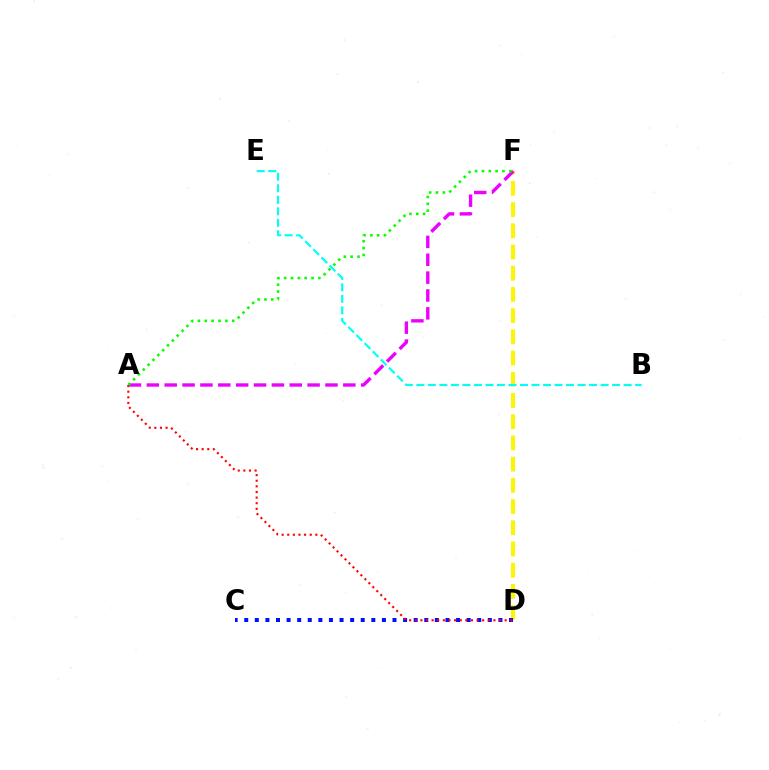{('D', 'F'): [{'color': '#fcf500', 'line_style': 'dashed', 'thickness': 2.88}], ('C', 'D'): [{'color': '#0010ff', 'line_style': 'dotted', 'thickness': 2.88}], ('A', 'D'): [{'color': '#ff0000', 'line_style': 'dotted', 'thickness': 1.53}], ('A', 'F'): [{'color': '#ee00ff', 'line_style': 'dashed', 'thickness': 2.43}, {'color': '#08ff00', 'line_style': 'dotted', 'thickness': 1.86}], ('B', 'E'): [{'color': '#00fff6', 'line_style': 'dashed', 'thickness': 1.56}]}